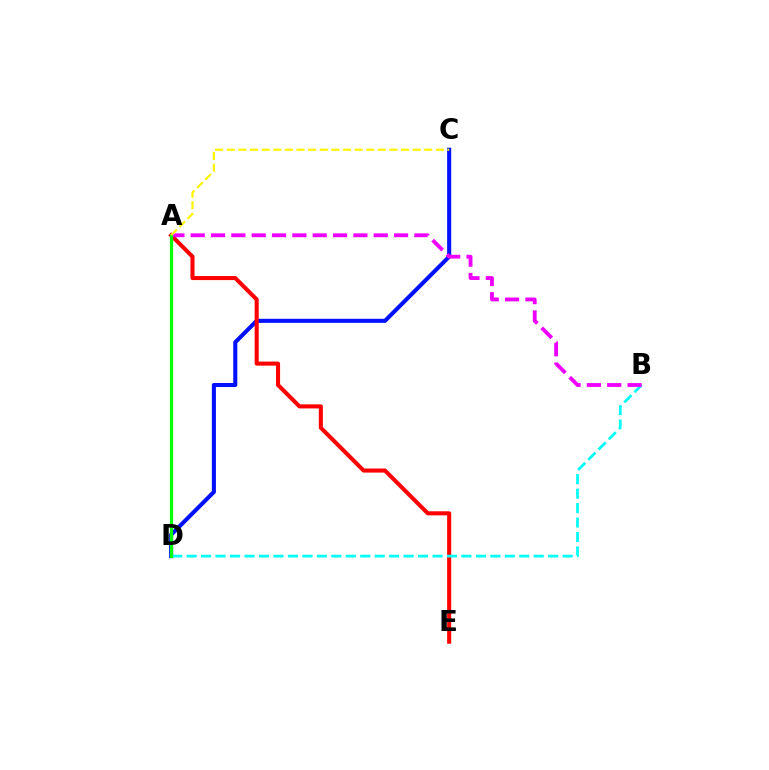{('C', 'D'): [{'color': '#0010ff', 'line_style': 'solid', 'thickness': 2.93}], ('A', 'E'): [{'color': '#ff0000', 'line_style': 'solid', 'thickness': 2.92}], ('B', 'D'): [{'color': '#00fff6', 'line_style': 'dashed', 'thickness': 1.96}], ('A', 'B'): [{'color': '#ee00ff', 'line_style': 'dashed', 'thickness': 2.76}], ('A', 'D'): [{'color': '#08ff00', 'line_style': 'solid', 'thickness': 2.31}], ('A', 'C'): [{'color': '#fcf500', 'line_style': 'dashed', 'thickness': 1.58}]}